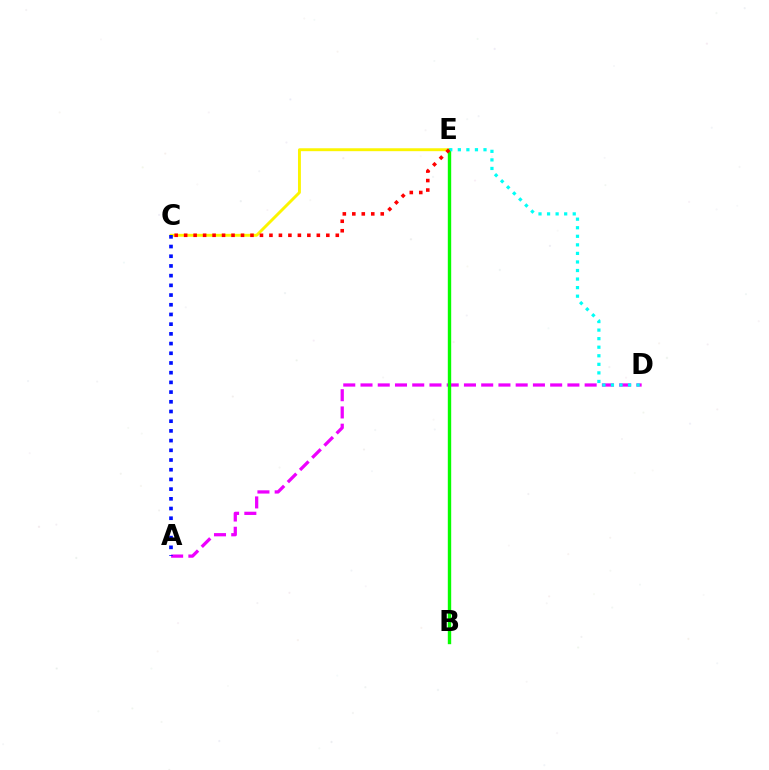{('C', 'E'): [{'color': '#fcf500', 'line_style': 'solid', 'thickness': 2.1}, {'color': '#ff0000', 'line_style': 'dotted', 'thickness': 2.57}], ('A', 'D'): [{'color': '#ee00ff', 'line_style': 'dashed', 'thickness': 2.34}], ('A', 'C'): [{'color': '#0010ff', 'line_style': 'dotted', 'thickness': 2.64}], ('B', 'E'): [{'color': '#08ff00', 'line_style': 'solid', 'thickness': 2.44}], ('D', 'E'): [{'color': '#00fff6', 'line_style': 'dotted', 'thickness': 2.32}]}